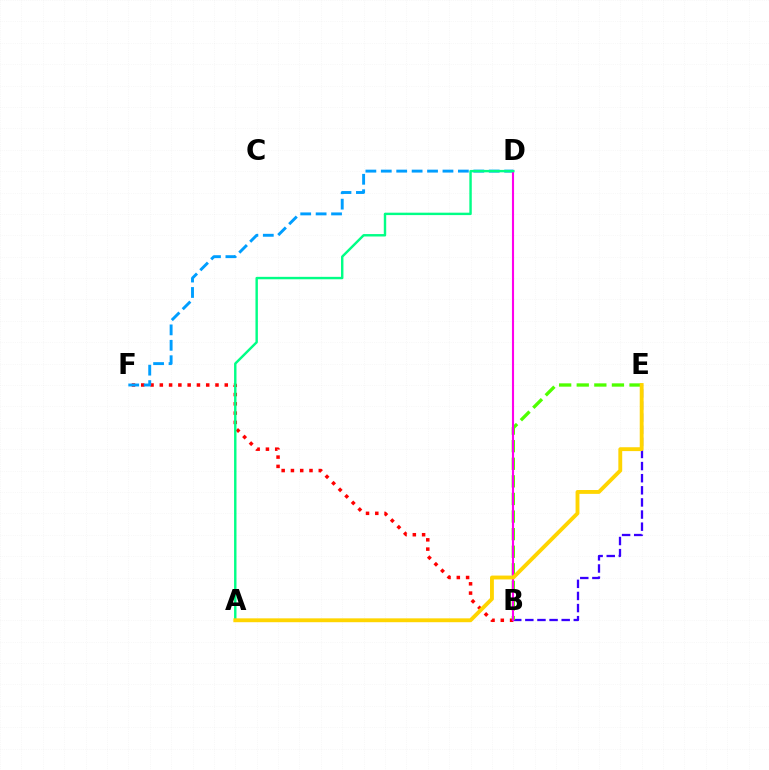{('B', 'E'): [{'color': '#3700ff', 'line_style': 'dashed', 'thickness': 1.65}, {'color': '#4fff00', 'line_style': 'dashed', 'thickness': 2.39}], ('B', 'F'): [{'color': '#ff0000', 'line_style': 'dotted', 'thickness': 2.52}], ('D', 'F'): [{'color': '#009eff', 'line_style': 'dashed', 'thickness': 2.09}], ('B', 'D'): [{'color': '#ff00ed', 'line_style': 'solid', 'thickness': 1.52}], ('A', 'D'): [{'color': '#00ff86', 'line_style': 'solid', 'thickness': 1.74}], ('A', 'E'): [{'color': '#ffd500', 'line_style': 'solid', 'thickness': 2.78}]}